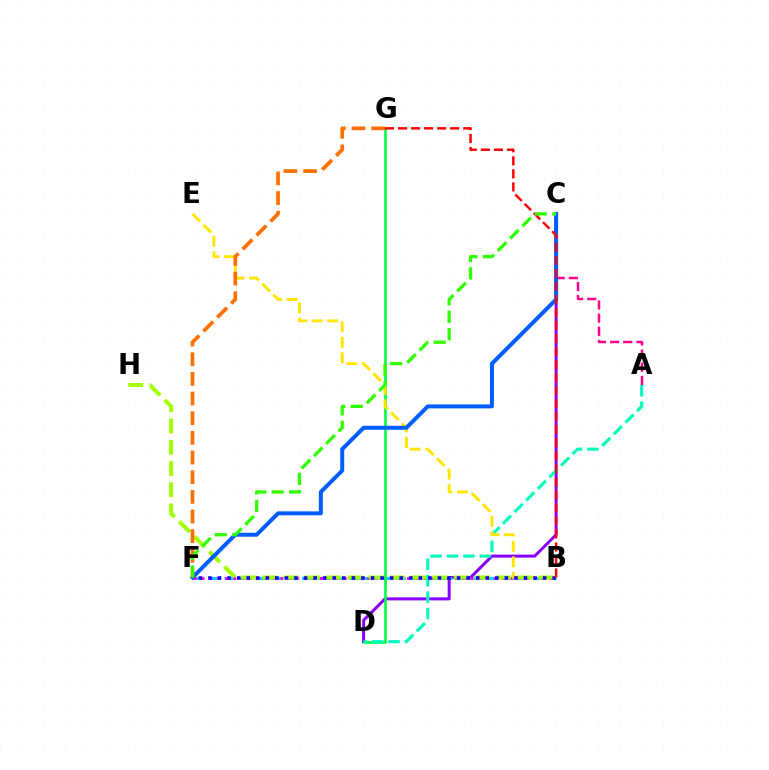{('C', 'D'): [{'color': '#8a00ff', 'line_style': 'solid', 'thickness': 2.17}], ('B', 'F'): [{'color': '#00d3ff', 'line_style': 'dashed', 'thickness': 2.11}, {'color': '#fa00f9', 'line_style': 'dotted', 'thickness': 2.15}, {'color': '#1900ff', 'line_style': 'dotted', 'thickness': 2.6}], ('D', 'G'): [{'color': '#00ff45', 'line_style': 'solid', 'thickness': 1.9}], ('A', 'D'): [{'color': '#00ffbb', 'line_style': 'dashed', 'thickness': 2.23}], ('B', 'E'): [{'color': '#ffe600', 'line_style': 'dashed', 'thickness': 2.1}], ('B', 'H'): [{'color': '#a2ff00', 'line_style': 'dashed', 'thickness': 2.89}], ('A', 'C'): [{'color': '#ff0088', 'line_style': 'dashed', 'thickness': 1.79}], ('C', 'F'): [{'color': '#005dff', 'line_style': 'solid', 'thickness': 2.87}, {'color': '#31ff00', 'line_style': 'dashed', 'thickness': 2.37}], ('B', 'G'): [{'color': '#ff0000', 'line_style': 'dashed', 'thickness': 1.77}], ('F', 'G'): [{'color': '#ff7000', 'line_style': 'dashed', 'thickness': 2.67}]}